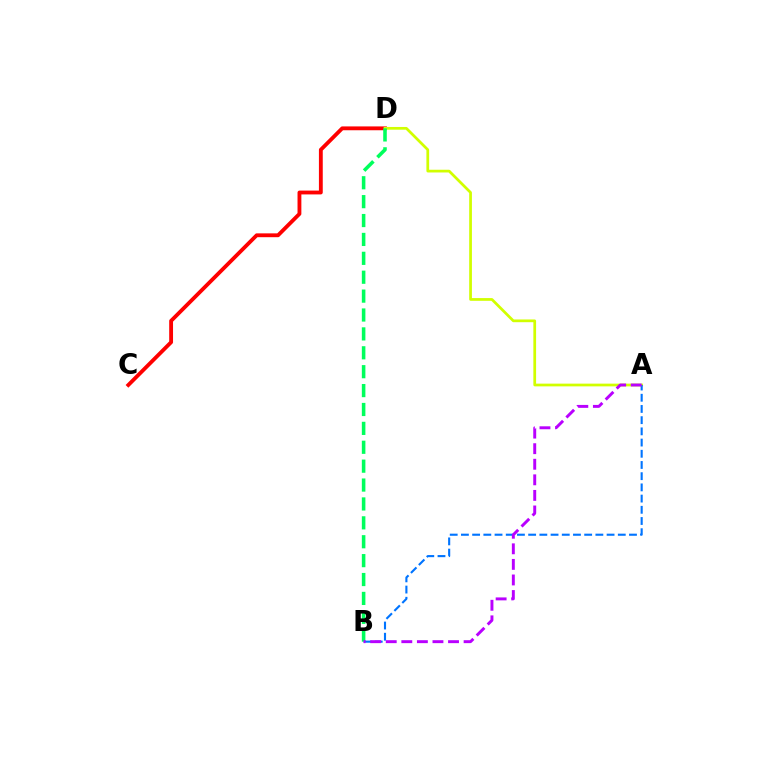{('C', 'D'): [{'color': '#ff0000', 'line_style': 'solid', 'thickness': 2.76}], ('A', 'D'): [{'color': '#d1ff00', 'line_style': 'solid', 'thickness': 1.97}], ('B', 'D'): [{'color': '#00ff5c', 'line_style': 'dashed', 'thickness': 2.57}], ('A', 'B'): [{'color': '#0074ff', 'line_style': 'dashed', 'thickness': 1.52}, {'color': '#b900ff', 'line_style': 'dashed', 'thickness': 2.12}]}